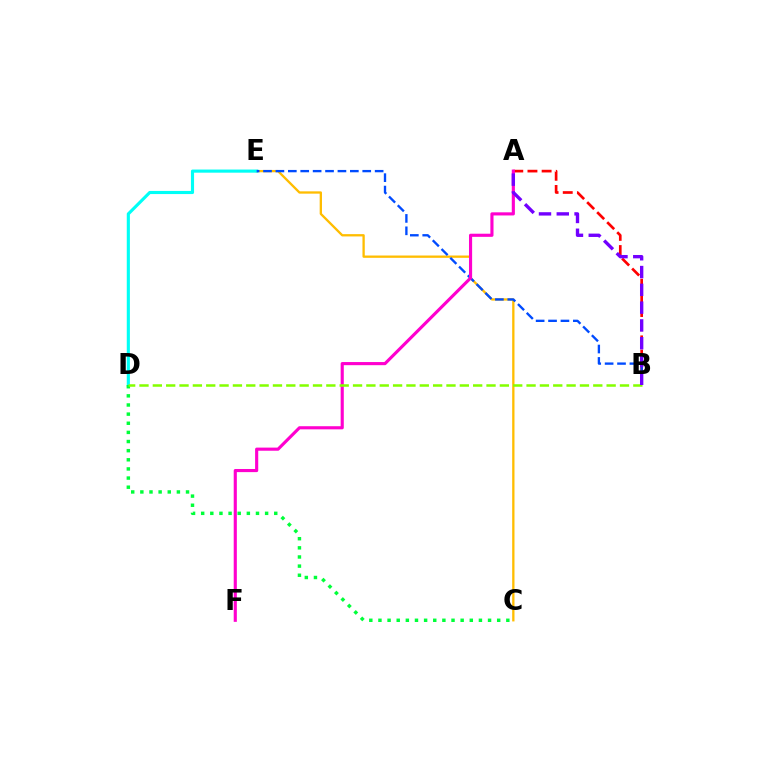{('C', 'E'): [{'color': '#ffbd00', 'line_style': 'solid', 'thickness': 1.66}], ('D', 'E'): [{'color': '#00fff6', 'line_style': 'solid', 'thickness': 2.25}], ('A', 'B'): [{'color': '#ff0000', 'line_style': 'dashed', 'thickness': 1.93}, {'color': '#7200ff', 'line_style': 'dashed', 'thickness': 2.42}], ('C', 'D'): [{'color': '#00ff39', 'line_style': 'dotted', 'thickness': 2.48}], ('B', 'E'): [{'color': '#004bff', 'line_style': 'dashed', 'thickness': 1.68}], ('A', 'F'): [{'color': '#ff00cf', 'line_style': 'solid', 'thickness': 2.25}], ('B', 'D'): [{'color': '#84ff00', 'line_style': 'dashed', 'thickness': 1.81}]}